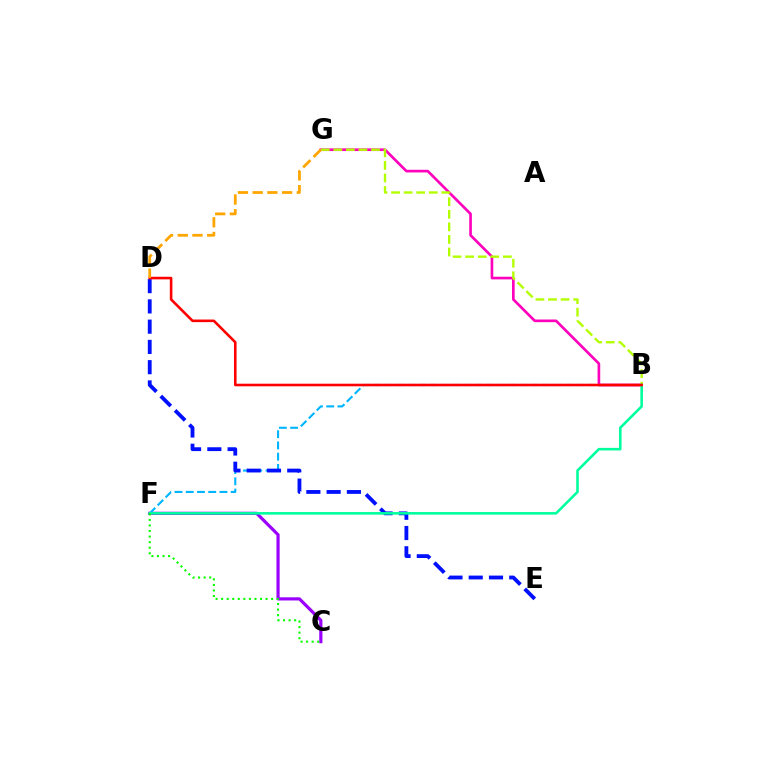{('B', 'G'): [{'color': '#ff00bd', 'line_style': 'solid', 'thickness': 1.91}, {'color': '#b3ff00', 'line_style': 'dashed', 'thickness': 1.71}], ('C', 'F'): [{'color': '#9b00ff', 'line_style': 'solid', 'thickness': 2.29}, {'color': '#08ff00', 'line_style': 'dotted', 'thickness': 1.51}], ('B', 'F'): [{'color': '#00b5ff', 'line_style': 'dashed', 'thickness': 1.53}, {'color': '#00ff9d', 'line_style': 'solid', 'thickness': 1.86}], ('D', 'E'): [{'color': '#0010ff', 'line_style': 'dashed', 'thickness': 2.75}], ('B', 'D'): [{'color': '#ff0000', 'line_style': 'solid', 'thickness': 1.87}], ('D', 'G'): [{'color': '#ffa500', 'line_style': 'dashed', 'thickness': 2.0}]}